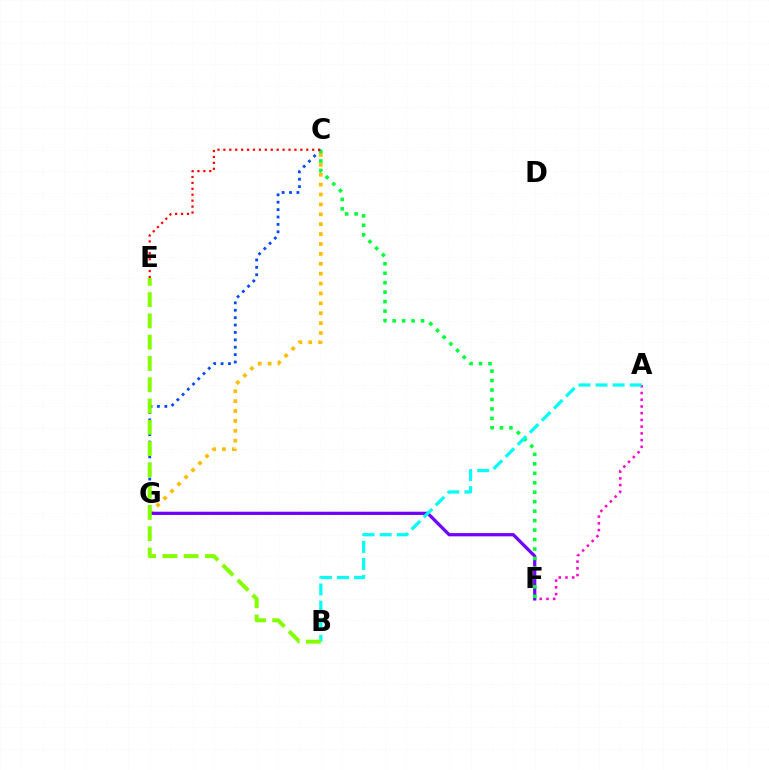{('C', 'G'): [{'color': '#ffbd00', 'line_style': 'dotted', 'thickness': 2.69}, {'color': '#004bff', 'line_style': 'dotted', 'thickness': 2.01}], ('A', 'F'): [{'color': '#ff00cf', 'line_style': 'dotted', 'thickness': 1.83}], ('F', 'G'): [{'color': '#7200ff', 'line_style': 'solid', 'thickness': 2.34}], ('C', 'F'): [{'color': '#00ff39', 'line_style': 'dotted', 'thickness': 2.57}], ('A', 'B'): [{'color': '#00fff6', 'line_style': 'dashed', 'thickness': 2.32}], ('C', 'E'): [{'color': '#ff0000', 'line_style': 'dotted', 'thickness': 1.61}], ('B', 'E'): [{'color': '#84ff00', 'line_style': 'dashed', 'thickness': 2.89}]}